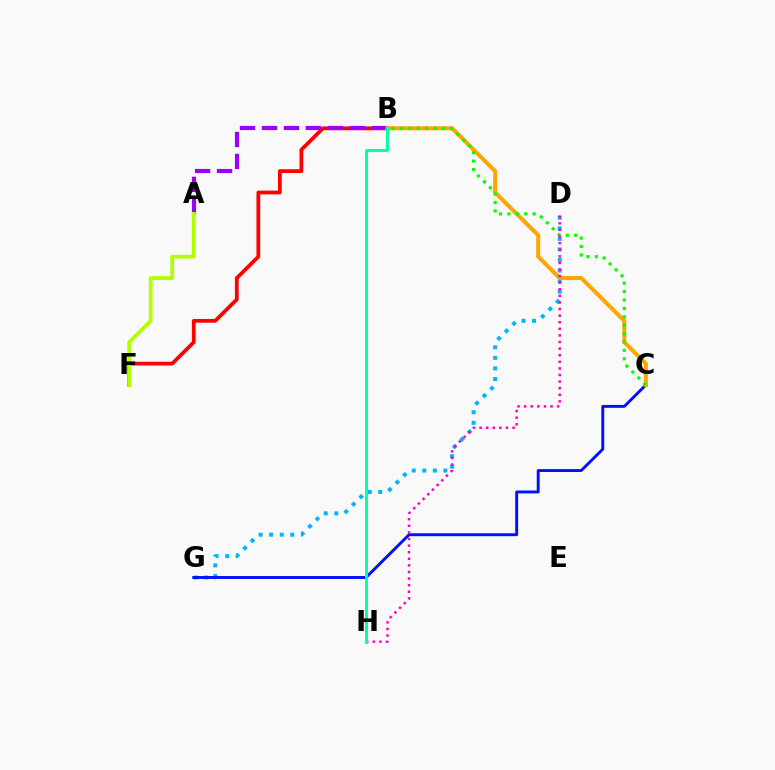{('D', 'G'): [{'color': '#00b5ff', 'line_style': 'dotted', 'thickness': 2.87}], ('C', 'G'): [{'color': '#0010ff', 'line_style': 'solid', 'thickness': 2.09}], ('B', 'F'): [{'color': '#ff0000', 'line_style': 'solid', 'thickness': 2.71}], ('A', 'B'): [{'color': '#9b00ff', 'line_style': 'dashed', 'thickness': 2.98}], ('B', 'C'): [{'color': '#ffa500', 'line_style': 'solid', 'thickness': 2.91}, {'color': '#08ff00', 'line_style': 'dotted', 'thickness': 2.28}], ('A', 'F'): [{'color': '#b3ff00', 'line_style': 'solid', 'thickness': 2.73}], ('D', 'H'): [{'color': '#ff00bd', 'line_style': 'dotted', 'thickness': 1.79}], ('B', 'H'): [{'color': '#00ff9d', 'line_style': 'solid', 'thickness': 2.09}]}